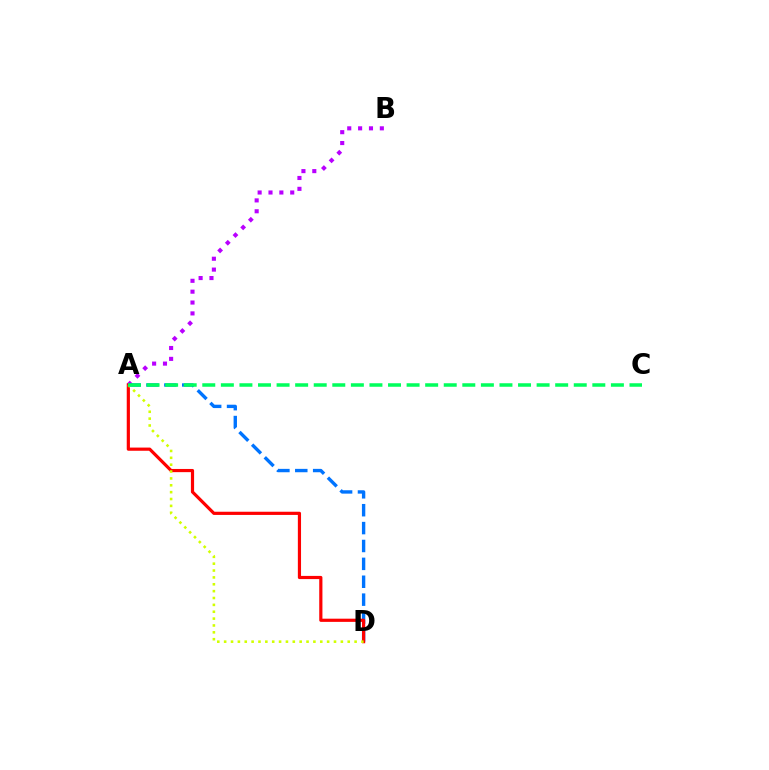{('A', 'B'): [{'color': '#b900ff', 'line_style': 'dotted', 'thickness': 2.95}], ('A', 'D'): [{'color': '#0074ff', 'line_style': 'dashed', 'thickness': 2.43}, {'color': '#ff0000', 'line_style': 'solid', 'thickness': 2.29}, {'color': '#d1ff00', 'line_style': 'dotted', 'thickness': 1.87}], ('A', 'C'): [{'color': '#00ff5c', 'line_style': 'dashed', 'thickness': 2.52}]}